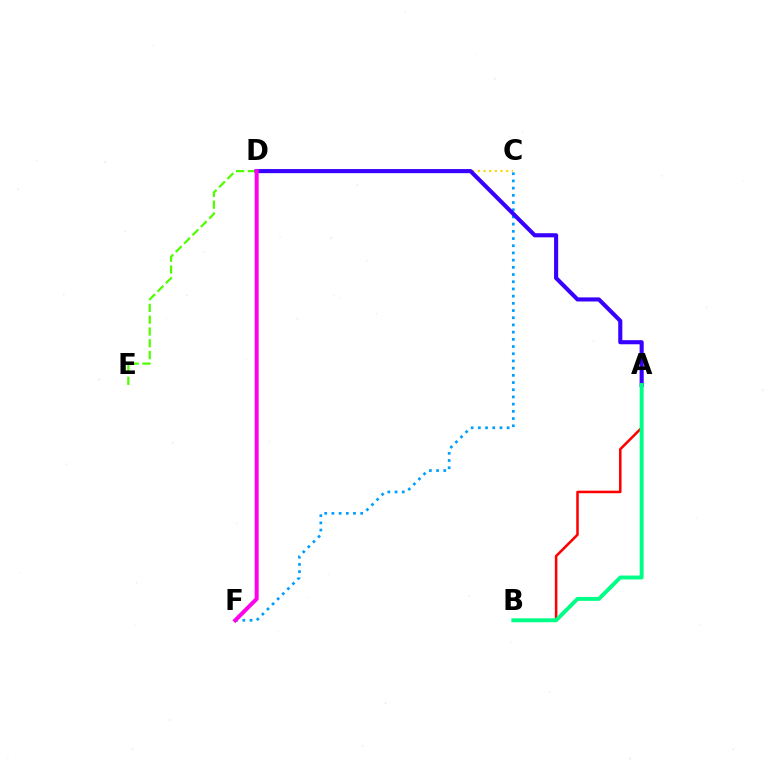{('C', 'F'): [{'color': '#009eff', 'line_style': 'dotted', 'thickness': 1.96}], ('D', 'E'): [{'color': '#4fff00', 'line_style': 'dashed', 'thickness': 1.6}], ('C', 'D'): [{'color': '#ffd500', 'line_style': 'dotted', 'thickness': 1.54}], ('A', 'B'): [{'color': '#ff0000', 'line_style': 'solid', 'thickness': 1.83}, {'color': '#00ff86', 'line_style': 'solid', 'thickness': 2.83}], ('A', 'D'): [{'color': '#3700ff', 'line_style': 'solid', 'thickness': 2.95}], ('D', 'F'): [{'color': '#ff00ed', 'line_style': 'solid', 'thickness': 2.87}]}